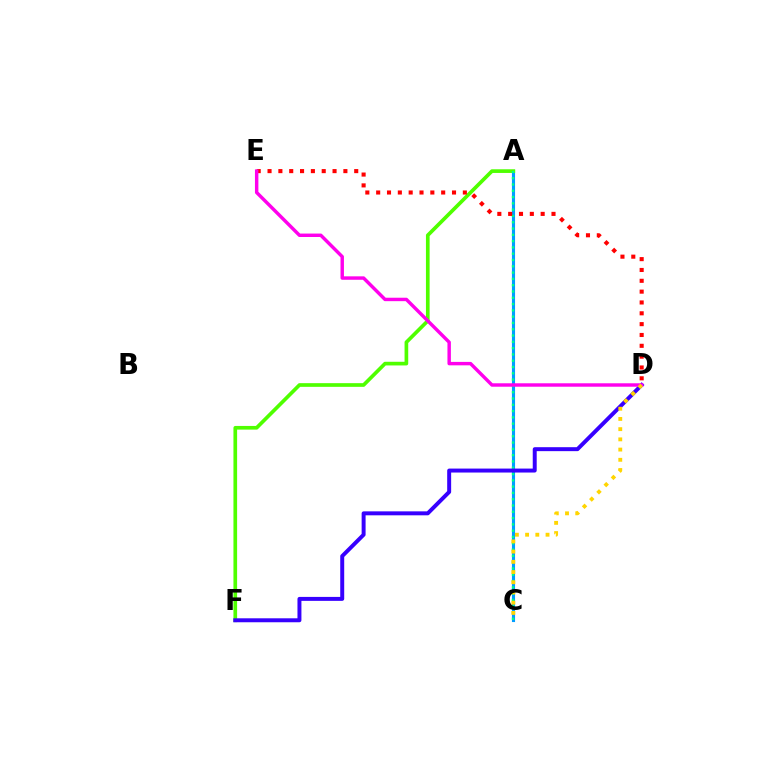{('A', 'C'): [{'color': '#009eff', 'line_style': 'solid', 'thickness': 2.24}, {'color': '#00ff86', 'line_style': 'dotted', 'thickness': 1.71}], ('A', 'F'): [{'color': '#4fff00', 'line_style': 'solid', 'thickness': 2.64}], ('D', 'E'): [{'color': '#ff0000', 'line_style': 'dotted', 'thickness': 2.94}, {'color': '#ff00ed', 'line_style': 'solid', 'thickness': 2.47}], ('D', 'F'): [{'color': '#3700ff', 'line_style': 'solid', 'thickness': 2.85}], ('C', 'D'): [{'color': '#ffd500', 'line_style': 'dotted', 'thickness': 2.78}]}